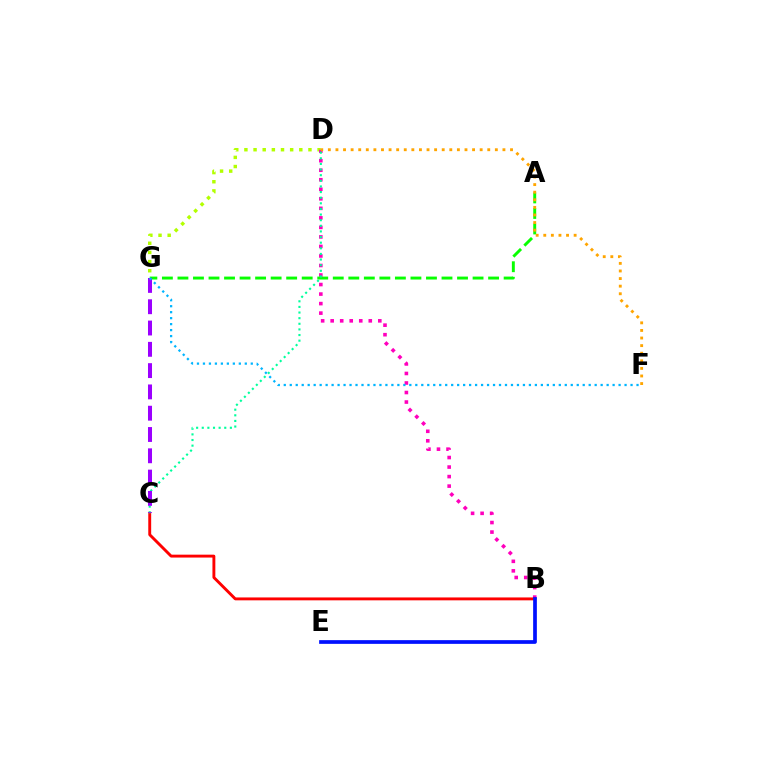{('D', 'G'): [{'color': '#b3ff00', 'line_style': 'dotted', 'thickness': 2.49}], ('B', 'D'): [{'color': '#ff00bd', 'line_style': 'dotted', 'thickness': 2.59}], ('A', 'G'): [{'color': '#08ff00', 'line_style': 'dashed', 'thickness': 2.11}], ('B', 'C'): [{'color': '#ff0000', 'line_style': 'solid', 'thickness': 2.09}], ('B', 'E'): [{'color': '#0010ff', 'line_style': 'solid', 'thickness': 2.67}], ('C', 'D'): [{'color': '#00ff9d', 'line_style': 'dotted', 'thickness': 1.53}], ('C', 'G'): [{'color': '#9b00ff', 'line_style': 'dashed', 'thickness': 2.89}], ('F', 'G'): [{'color': '#00b5ff', 'line_style': 'dotted', 'thickness': 1.62}], ('D', 'F'): [{'color': '#ffa500', 'line_style': 'dotted', 'thickness': 2.06}]}